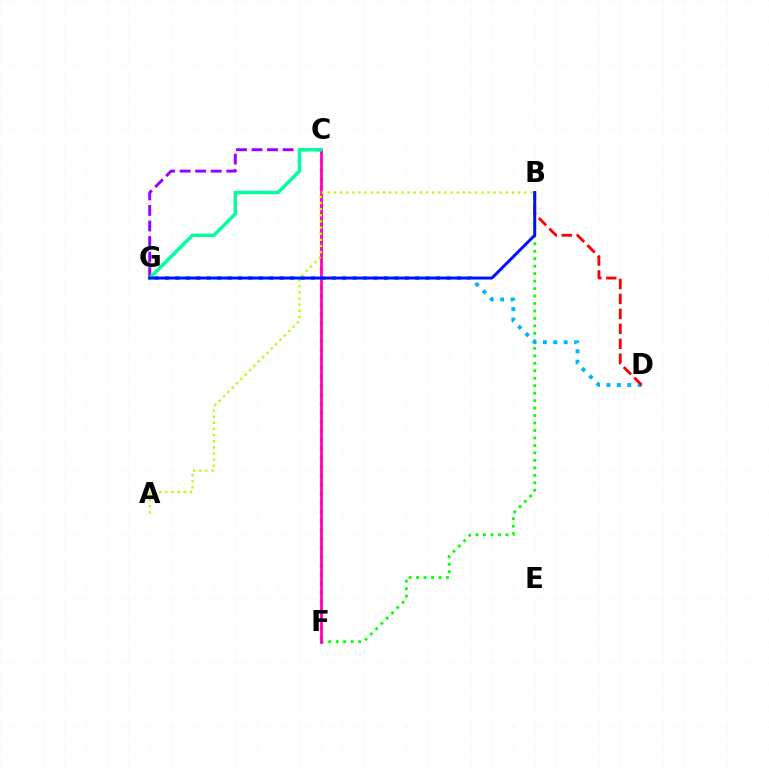{('C', 'F'): [{'color': '#ffa500', 'line_style': 'dotted', 'thickness': 2.44}, {'color': '#ff00bd', 'line_style': 'solid', 'thickness': 2.01}], ('B', 'F'): [{'color': '#08ff00', 'line_style': 'dotted', 'thickness': 2.03}], ('C', 'G'): [{'color': '#9b00ff', 'line_style': 'dashed', 'thickness': 2.11}, {'color': '#00ff9d', 'line_style': 'solid', 'thickness': 2.49}], ('D', 'G'): [{'color': '#00b5ff', 'line_style': 'dotted', 'thickness': 2.83}], ('A', 'B'): [{'color': '#b3ff00', 'line_style': 'dotted', 'thickness': 1.67}], ('B', 'D'): [{'color': '#ff0000', 'line_style': 'dashed', 'thickness': 2.03}], ('B', 'G'): [{'color': '#0010ff', 'line_style': 'solid', 'thickness': 2.13}]}